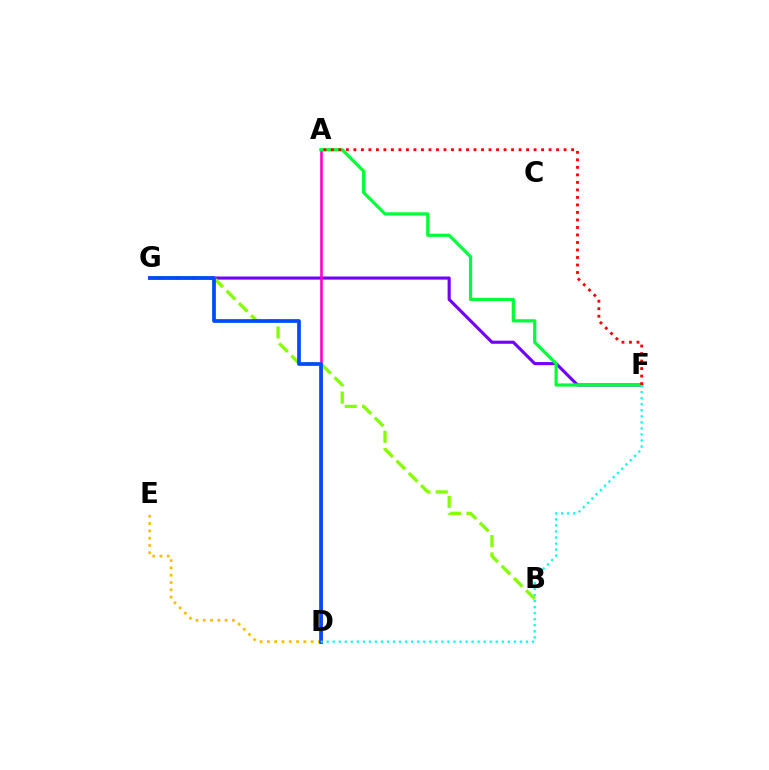{('F', 'G'): [{'color': '#7200ff', 'line_style': 'solid', 'thickness': 2.24}], ('A', 'D'): [{'color': '#ff00cf', 'line_style': 'solid', 'thickness': 1.87}], ('D', 'E'): [{'color': '#ffbd00', 'line_style': 'dotted', 'thickness': 1.98}], ('A', 'F'): [{'color': '#00ff39', 'line_style': 'solid', 'thickness': 2.3}, {'color': '#ff0000', 'line_style': 'dotted', 'thickness': 2.04}], ('B', 'G'): [{'color': '#84ff00', 'line_style': 'dashed', 'thickness': 2.36}], ('D', 'G'): [{'color': '#004bff', 'line_style': 'solid', 'thickness': 2.67}], ('D', 'F'): [{'color': '#00fff6', 'line_style': 'dotted', 'thickness': 1.64}]}